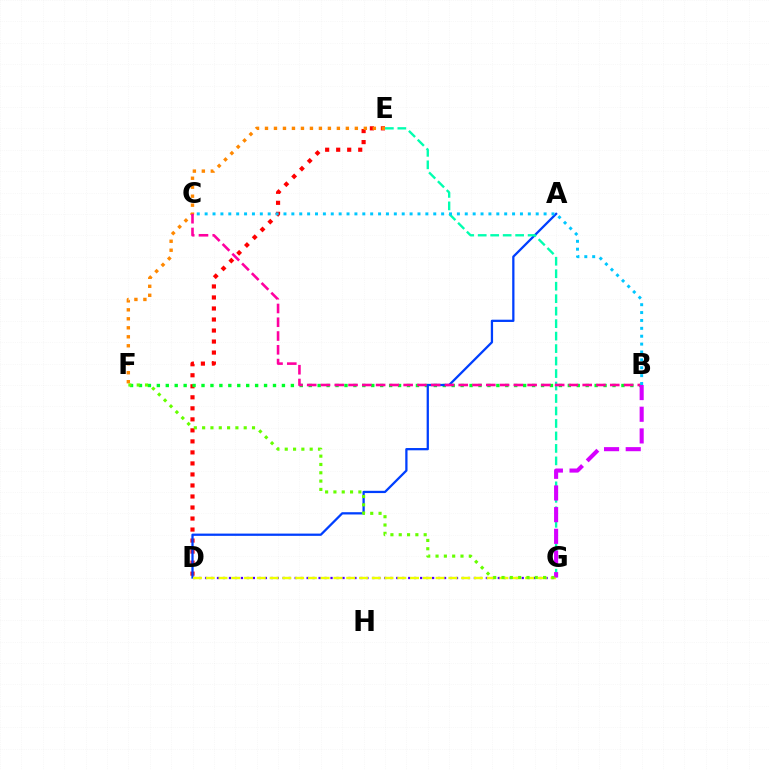{('D', 'E'): [{'color': '#ff0000', 'line_style': 'dotted', 'thickness': 2.99}], ('E', 'F'): [{'color': '#ff8800', 'line_style': 'dotted', 'thickness': 2.44}], ('B', 'F'): [{'color': '#00ff27', 'line_style': 'dotted', 'thickness': 2.43}], ('D', 'G'): [{'color': '#4f00ff', 'line_style': 'dotted', 'thickness': 1.62}, {'color': '#eeff00', 'line_style': 'dashed', 'thickness': 1.73}], ('A', 'D'): [{'color': '#003fff', 'line_style': 'solid', 'thickness': 1.63}], ('E', 'G'): [{'color': '#00ffaf', 'line_style': 'dashed', 'thickness': 1.7}], ('B', 'C'): [{'color': '#ff00a0', 'line_style': 'dashed', 'thickness': 1.87}, {'color': '#00c7ff', 'line_style': 'dotted', 'thickness': 2.14}], ('B', 'G'): [{'color': '#d600ff', 'line_style': 'dashed', 'thickness': 2.95}], ('F', 'G'): [{'color': '#66ff00', 'line_style': 'dotted', 'thickness': 2.26}]}